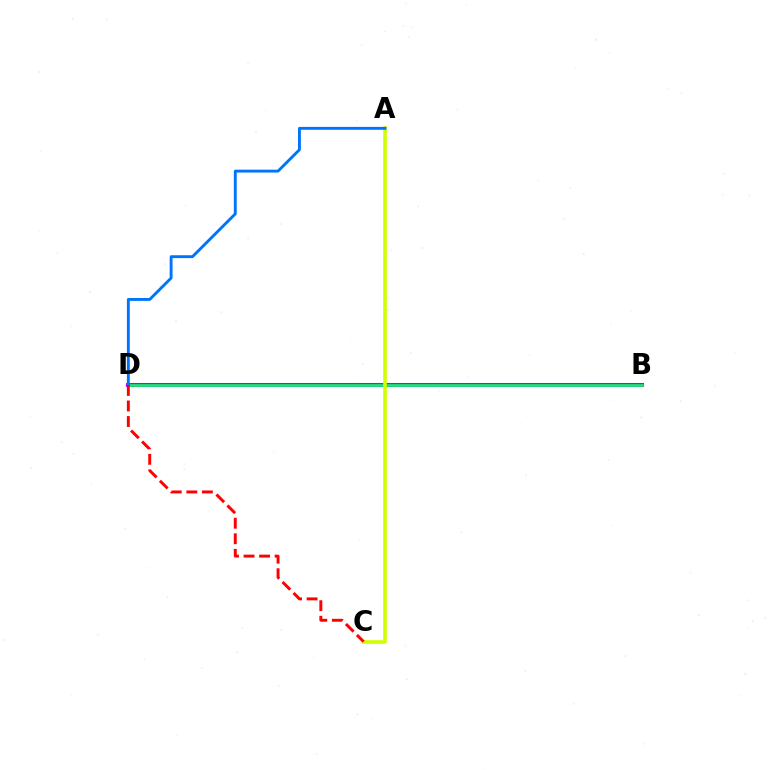{('B', 'D'): [{'color': '#b900ff', 'line_style': 'solid', 'thickness': 2.92}, {'color': '#00ff5c', 'line_style': 'solid', 'thickness': 1.88}], ('A', 'C'): [{'color': '#d1ff00', 'line_style': 'solid', 'thickness': 2.6}], ('A', 'D'): [{'color': '#0074ff', 'line_style': 'solid', 'thickness': 2.08}], ('C', 'D'): [{'color': '#ff0000', 'line_style': 'dashed', 'thickness': 2.11}]}